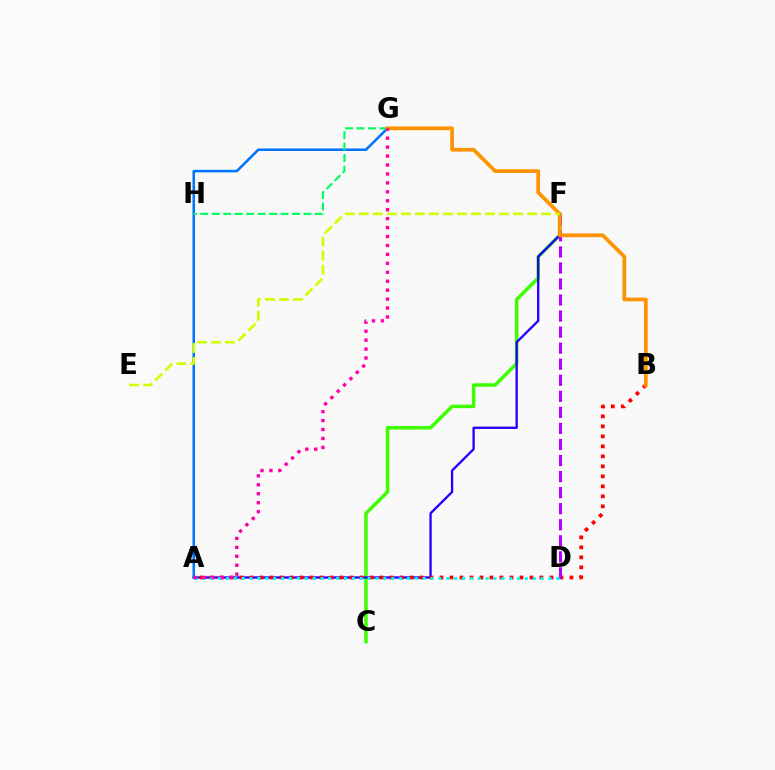{('C', 'F'): [{'color': '#3dff00', 'line_style': 'solid', 'thickness': 2.51}], ('A', 'F'): [{'color': '#2500ff', 'line_style': 'solid', 'thickness': 1.68}], ('A', 'B'): [{'color': '#ff0000', 'line_style': 'dotted', 'thickness': 2.72}], ('D', 'F'): [{'color': '#b900ff', 'line_style': 'dashed', 'thickness': 2.18}], ('A', 'G'): [{'color': '#0074ff', 'line_style': 'solid', 'thickness': 1.83}, {'color': '#ff00ac', 'line_style': 'dotted', 'thickness': 2.43}], ('A', 'D'): [{'color': '#00fff6', 'line_style': 'dotted', 'thickness': 2.14}], ('G', 'H'): [{'color': '#00ff5c', 'line_style': 'dashed', 'thickness': 1.56}], ('B', 'G'): [{'color': '#ff9400', 'line_style': 'solid', 'thickness': 2.7}], ('E', 'F'): [{'color': '#d1ff00', 'line_style': 'dashed', 'thickness': 1.91}]}